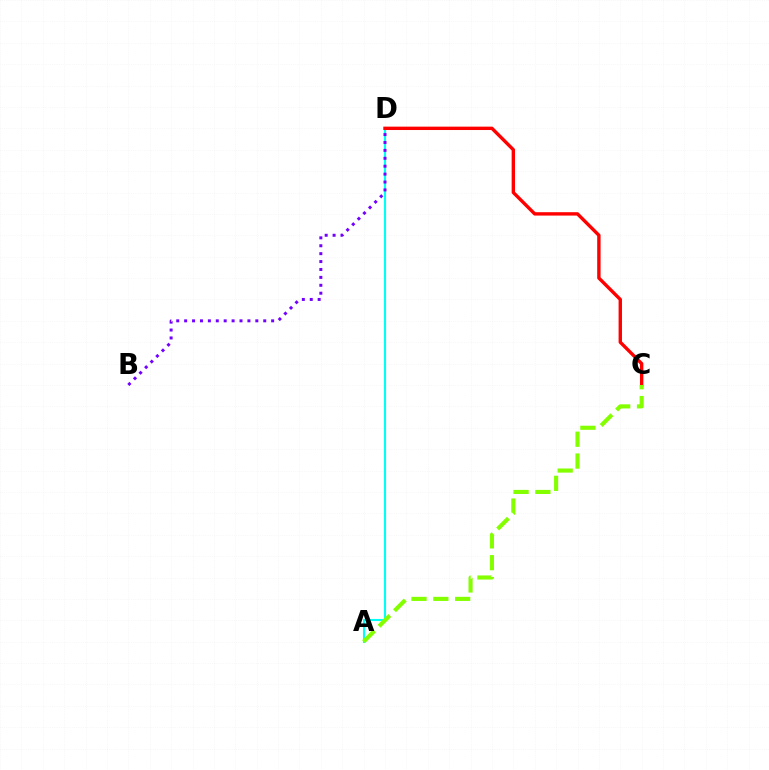{('A', 'D'): [{'color': '#00fff6', 'line_style': 'solid', 'thickness': 1.52}], ('C', 'D'): [{'color': '#ff0000', 'line_style': 'solid', 'thickness': 2.44}], ('B', 'D'): [{'color': '#7200ff', 'line_style': 'dotted', 'thickness': 2.15}], ('A', 'C'): [{'color': '#84ff00', 'line_style': 'dashed', 'thickness': 2.97}]}